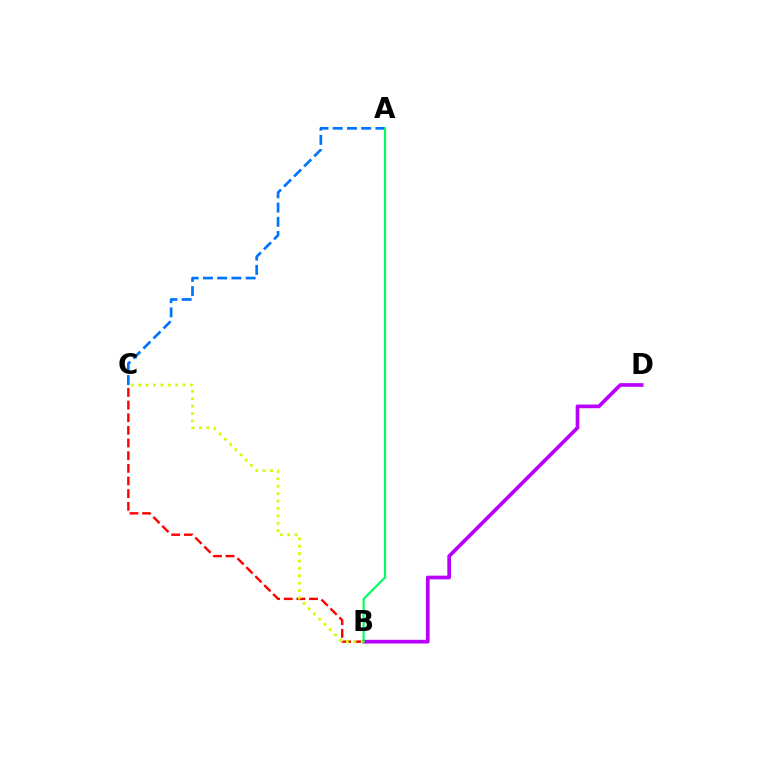{('B', 'C'): [{'color': '#ff0000', 'line_style': 'dashed', 'thickness': 1.72}, {'color': '#d1ff00', 'line_style': 'dotted', 'thickness': 2.01}], ('B', 'D'): [{'color': '#b900ff', 'line_style': 'solid', 'thickness': 2.66}], ('A', 'C'): [{'color': '#0074ff', 'line_style': 'dashed', 'thickness': 1.93}], ('A', 'B'): [{'color': '#00ff5c', 'line_style': 'solid', 'thickness': 1.58}]}